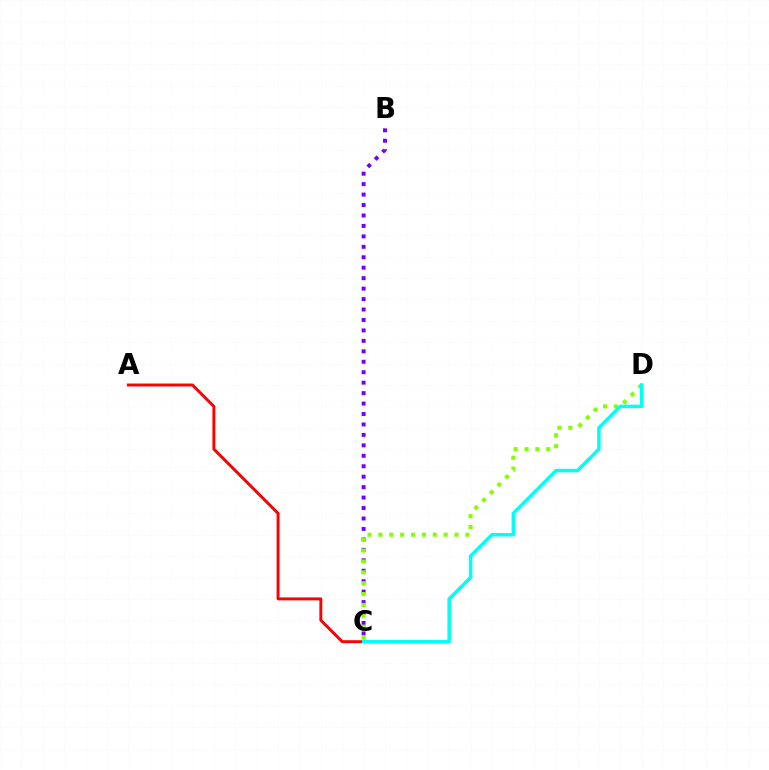{('A', 'C'): [{'color': '#ff0000', 'line_style': 'solid', 'thickness': 2.12}], ('B', 'C'): [{'color': '#7200ff', 'line_style': 'dotted', 'thickness': 2.84}], ('C', 'D'): [{'color': '#84ff00', 'line_style': 'dotted', 'thickness': 2.95}, {'color': '#00fff6', 'line_style': 'solid', 'thickness': 2.52}]}